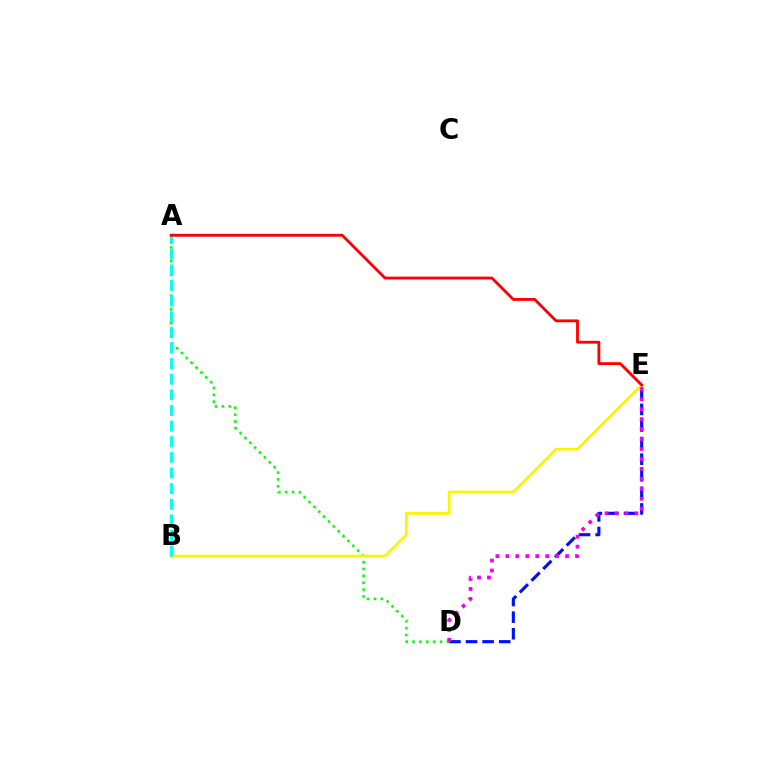{('D', 'E'): [{'color': '#0010ff', 'line_style': 'dashed', 'thickness': 2.25}, {'color': '#ee00ff', 'line_style': 'dotted', 'thickness': 2.7}], ('A', 'D'): [{'color': '#08ff00', 'line_style': 'dotted', 'thickness': 1.87}], ('B', 'E'): [{'color': '#fcf500', 'line_style': 'solid', 'thickness': 2.0}], ('A', 'B'): [{'color': '#00fff6', 'line_style': 'dashed', 'thickness': 2.12}], ('A', 'E'): [{'color': '#ff0000', 'line_style': 'solid', 'thickness': 2.04}]}